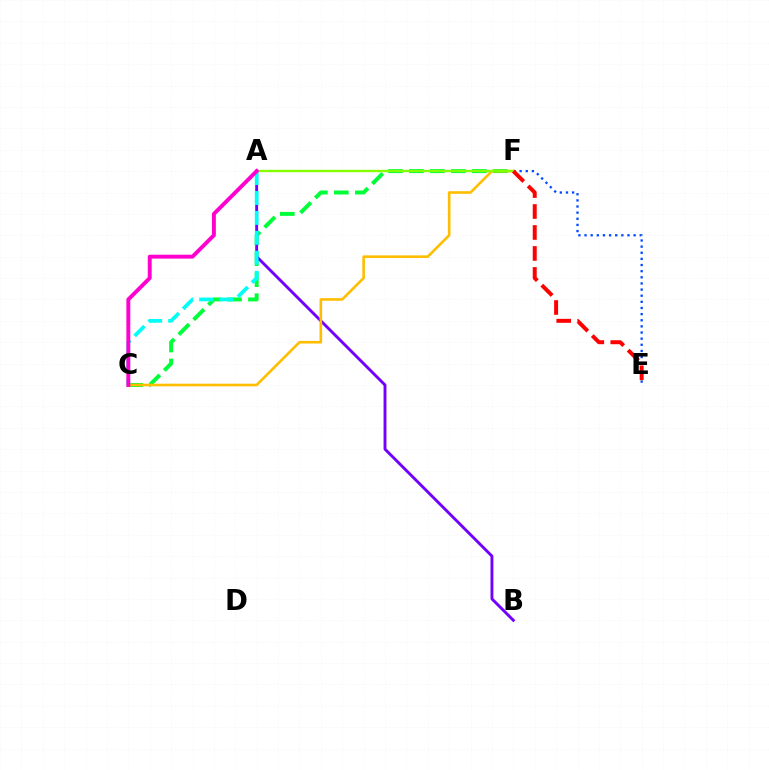{('C', 'F'): [{'color': '#00ff39', 'line_style': 'dashed', 'thickness': 2.85}, {'color': '#ffbd00', 'line_style': 'solid', 'thickness': 1.88}], ('A', 'B'): [{'color': '#7200ff', 'line_style': 'solid', 'thickness': 2.08}], ('A', 'C'): [{'color': '#00fff6', 'line_style': 'dashed', 'thickness': 2.71}, {'color': '#ff00cf', 'line_style': 'solid', 'thickness': 2.81}], ('E', 'F'): [{'color': '#004bff', 'line_style': 'dotted', 'thickness': 1.67}, {'color': '#ff0000', 'line_style': 'dashed', 'thickness': 2.85}], ('A', 'F'): [{'color': '#84ff00', 'line_style': 'solid', 'thickness': 1.7}]}